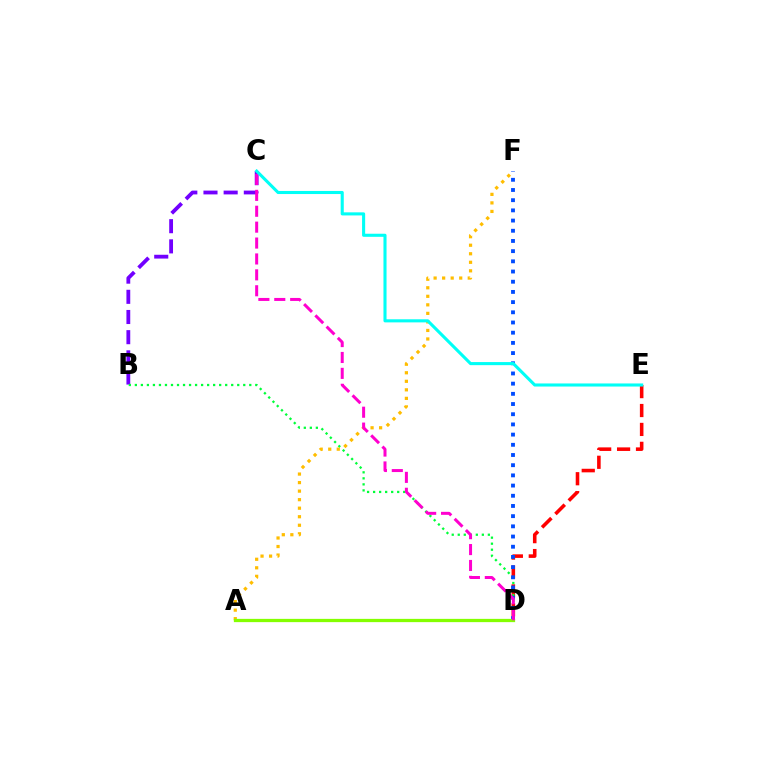{('D', 'E'): [{'color': '#ff0000', 'line_style': 'dashed', 'thickness': 2.57}], ('A', 'F'): [{'color': '#ffbd00', 'line_style': 'dotted', 'thickness': 2.32}], ('B', 'C'): [{'color': '#7200ff', 'line_style': 'dashed', 'thickness': 2.74}], ('B', 'D'): [{'color': '#00ff39', 'line_style': 'dotted', 'thickness': 1.64}], ('D', 'F'): [{'color': '#004bff', 'line_style': 'dotted', 'thickness': 2.77}], ('A', 'D'): [{'color': '#84ff00', 'line_style': 'solid', 'thickness': 2.35}], ('C', 'D'): [{'color': '#ff00cf', 'line_style': 'dashed', 'thickness': 2.16}], ('C', 'E'): [{'color': '#00fff6', 'line_style': 'solid', 'thickness': 2.22}]}